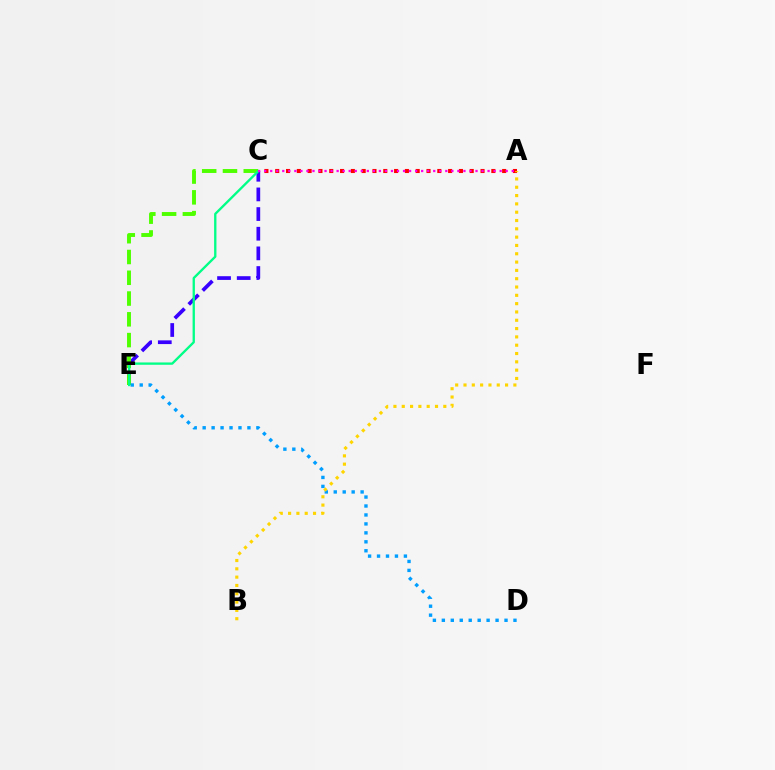{('C', 'E'): [{'color': '#3700ff', 'line_style': 'dashed', 'thickness': 2.67}, {'color': '#4fff00', 'line_style': 'dashed', 'thickness': 2.82}, {'color': '#00ff86', 'line_style': 'solid', 'thickness': 1.68}], ('A', 'C'): [{'color': '#ff0000', 'line_style': 'dotted', 'thickness': 2.94}, {'color': '#ff00ed', 'line_style': 'dotted', 'thickness': 1.64}], ('D', 'E'): [{'color': '#009eff', 'line_style': 'dotted', 'thickness': 2.43}], ('A', 'B'): [{'color': '#ffd500', 'line_style': 'dotted', 'thickness': 2.26}]}